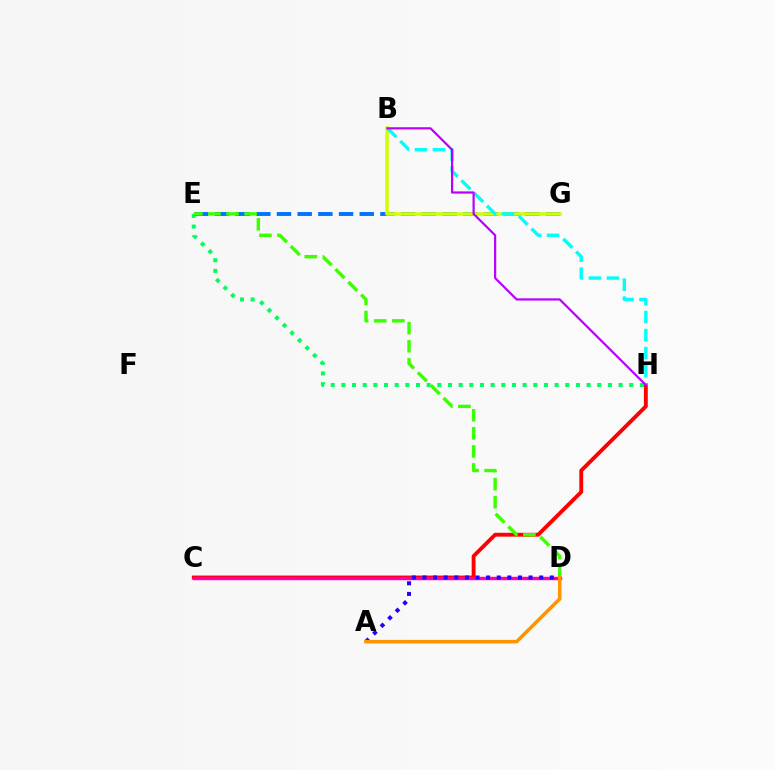{('E', 'H'): [{'color': '#00ff5c', 'line_style': 'dotted', 'thickness': 2.9}], ('C', 'H'): [{'color': '#ff0000', 'line_style': 'solid', 'thickness': 2.78}], ('E', 'G'): [{'color': '#0074ff', 'line_style': 'dashed', 'thickness': 2.81}], ('D', 'E'): [{'color': '#3dff00', 'line_style': 'dashed', 'thickness': 2.46}], ('C', 'D'): [{'color': '#ff00ac', 'line_style': 'solid', 'thickness': 2.47}], ('B', 'G'): [{'color': '#d1ff00', 'line_style': 'solid', 'thickness': 2.56}], ('A', 'D'): [{'color': '#2500ff', 'line_style': 'dotted', 'thickness': 2.88}, {'color': '#ff9400', 'line_style': 'solid', 'thickness': 2.55}], ('B', 'H'): [{'color': '#00fff6', 'line_style': 'dashed', 'thickness': 2.45}, {'color': '#b900ff', 'line_style': 'solid', 'thickness': 1.58}]}